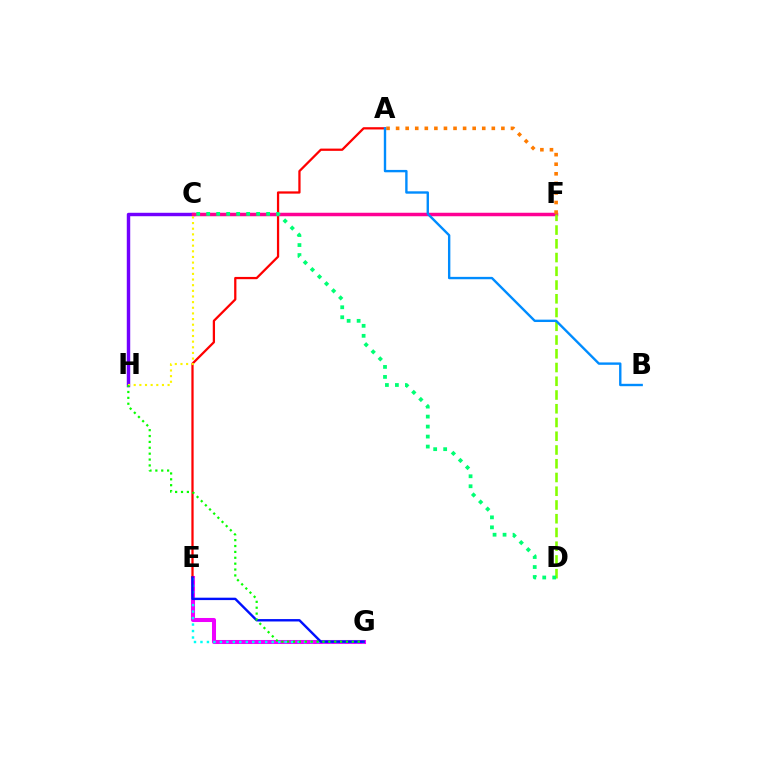{('E', 'G'): [{'color': '#ee00ff', 'line_style': 'solid', 'thickness': 2.91}, {'color': '#00fff6', 'line_style': 'dotted', 'thickness': 1.76}, {'color': '#0010ff', 'line_style': 'solid', 'thickness': 1.73}], ('A', 'E'): [{'color': '#ff0000', 'line_style': 'solid', 'thickness': 1.63}], ('C', 'H'): [{'color': '#7200ff', 'line_style': 'solid', 'thickness': 2.47}, {'color': '#fcf500', 'line_style': 'dotted', 'thickness': 1.53}], ('C', 'F'): [{'color': '#ff0094', 'line_style': 'solid', 'thickness': 2.51}], ('A', 'F'): [{'color': '#ff7c00', 'line_style': 'dotted', 'thickness': 2.6}], ('D', 'F'): [{'color': '#84ff00', 'line_style': 'dashed', 'thickness': 1.87}], ('C', 'D'): [{'color': '#00ff74', 'line_style': 'dotted', 'thickness': 2.71}], ('A', 'B'): [{'color': '#008cff', 'line_style': 'solid', 'thickness': 1.71}], ('G', 'H'): [{'color': '#08ff00', 'line_style': 'dotted', 'thickness': 1.6}]}